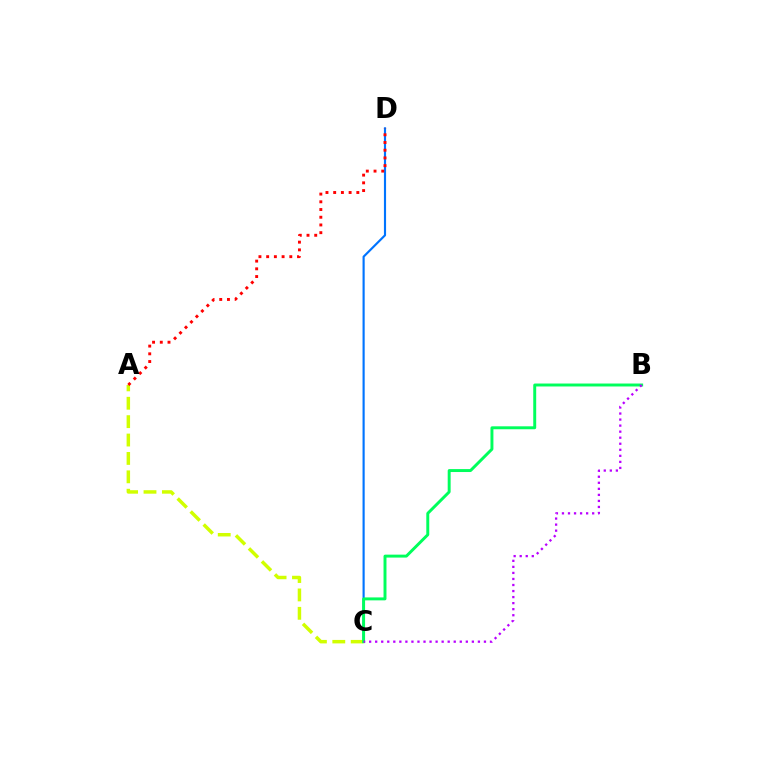{('C', 'D'): [{'color': '#0074ff', 'line_style': 'solid', 'thickness': 1.55}], ('A', 'C'): [{'color': '#d1ff00', 'line_style': 'dashed', 'thickness': 2.5}], ('B', 'C'): [{'color': '#00ff5c', 'line_style': 'solid', 'thickness': 2.12}, {'color': '#b900ff', 'line_style': 'dotted', 'thickness': 1.64}], ('A', 'D'): [{'color': '#ff0000', 'line_style': 'dotted', 'thickness': 2.1}]}